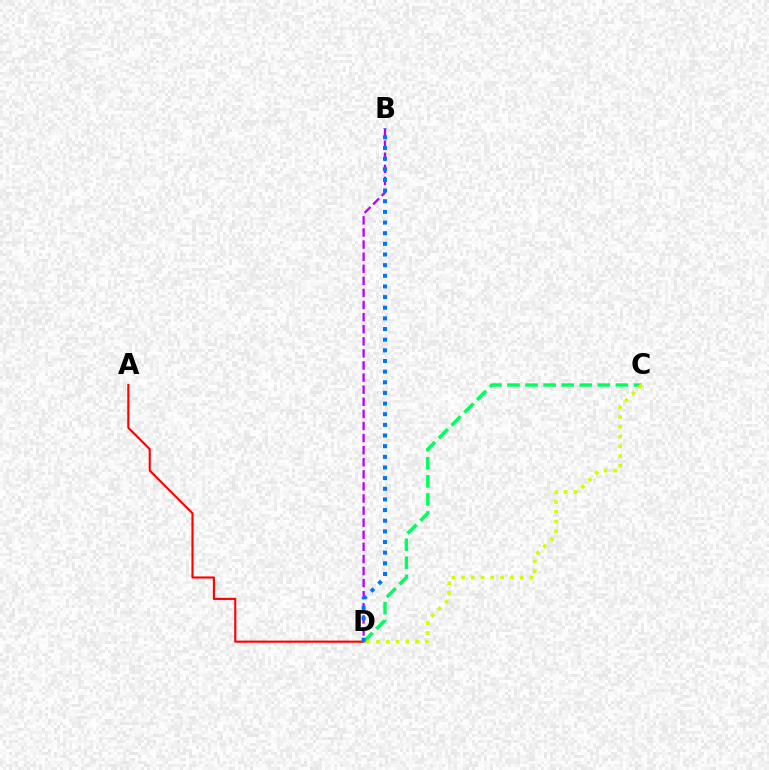{('B', 'D'): [{'color': '#b900ff', 'line_style': 'dashed', 'thickness': 1.64}, {'color': '#0074ff', 'line_style': 'dotted', 'thickness': 2.89}], ('A', 'D'): [{'color': '#ff0000', 'line_style': 'solid', 'thickness': 1.53}], ('C', 'D'): [{'color': '#00ff5c', 'line_style': 'dashed', 'thickness': 2.45}, {'color': '#d1ff00', 'line_style': 'dotted', 'thickness': 2.65}]}